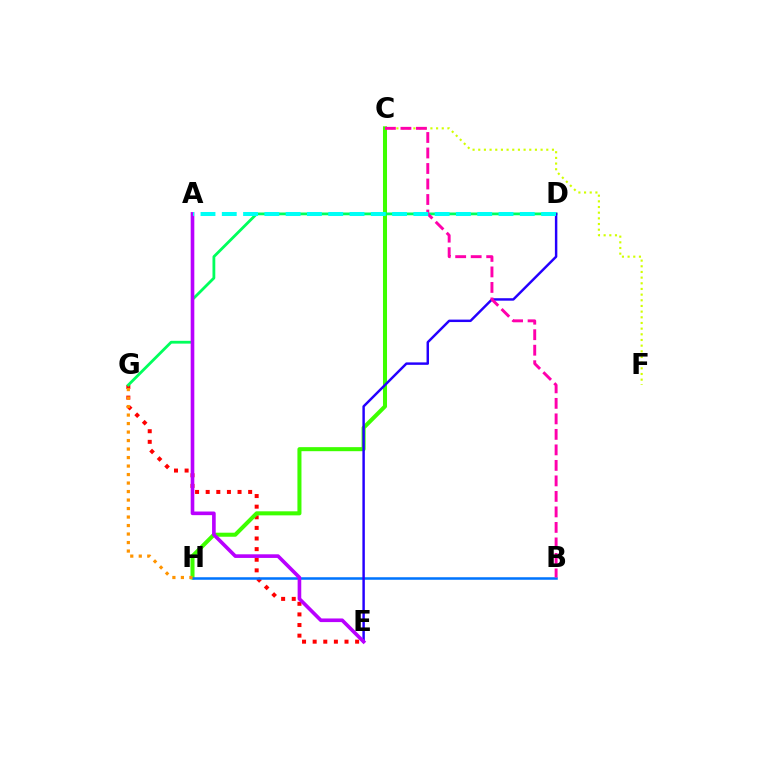{('E', 'G'): [{'color': '#ff0000', 'line_style': 'dotted', 'thickness': 2.88}], ('C', 'F'): [{'color': '#d1ff00', 'line_style': 'dotted', 'thickness': 1.54}], ('C', 'H'): [{'color': '#3dff00', 'line_style': 'solid', 'thickness': 2.91}], ('D', 'G'): [{'color': '#00ff5c', 'line_style': 'solid', 'thickness': 2.01}], ('B', 'H'): [{'color': '#0074ff', 'line_style': 'solid', 'thickness': 1.82}], ('D', 'E'): [{'color': '#2500ff', 'line_style': 'solid', 'thickness': 1.77}], ('B', 'C'): [{'color': '#ff00ac', 'line_style': 'dashed', 'thickness': 2.11}], ('A', 'E'): [{'color': '#b900ff', 'line_style': 'solid', 'thickness': 2.61}], ('A', 'D'): [{'color': '#00fff6', 'line_style': 'dashed', 'thickness': 2.89}], ('G', 'H'): [{'color': '#ff9400', 'line_style': 'dotted', 'thickness': 2.31}]}